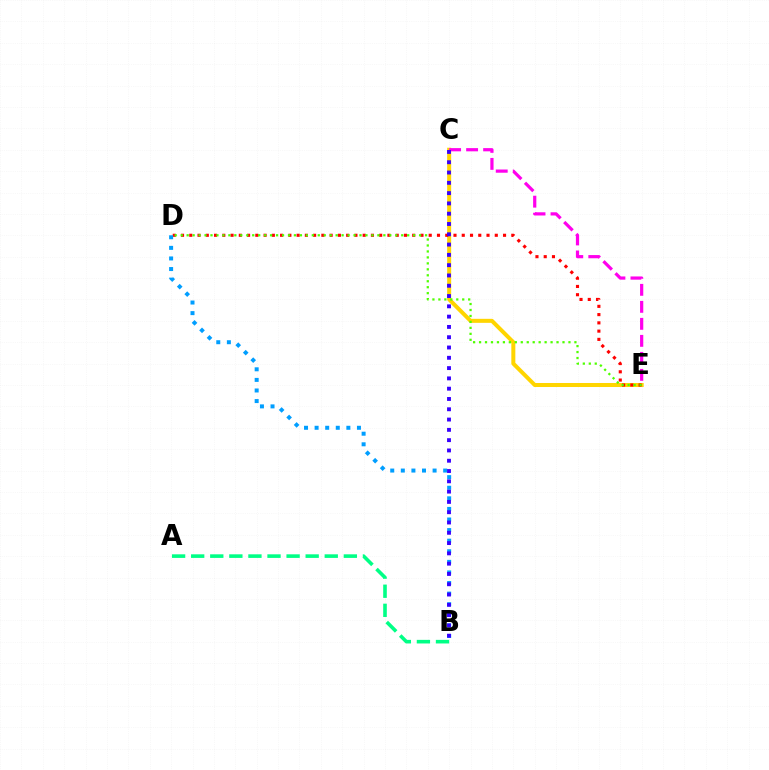{('A', 'B'): [{'color': '#00ff86', 'line_style': 'dashed', 'thickness': 2.59}], ('C', 'E'): [{'color': '#ffd500', 'line_style': 'solid', 'thickness': 2.89}, {'color': '#ff00ed', 'line_style': 'dashed', 'thickness': 2.31}], ('D', 'E'): [{'color': '#ff0000', 'line_style': 'dotted', 'thickness': 2.24}, {'color': '#4fff00', 'line_style': 'dotted', 'thickness': 1.62}], ('B', 'D'): [{'color': '#009eff', 'line_style': 'dotted', 'thickness': 2.88}], ('B', 'C'): [{'color': '#3700ff', 'line_style': 'dotted', 'thickness': 2.8}]}